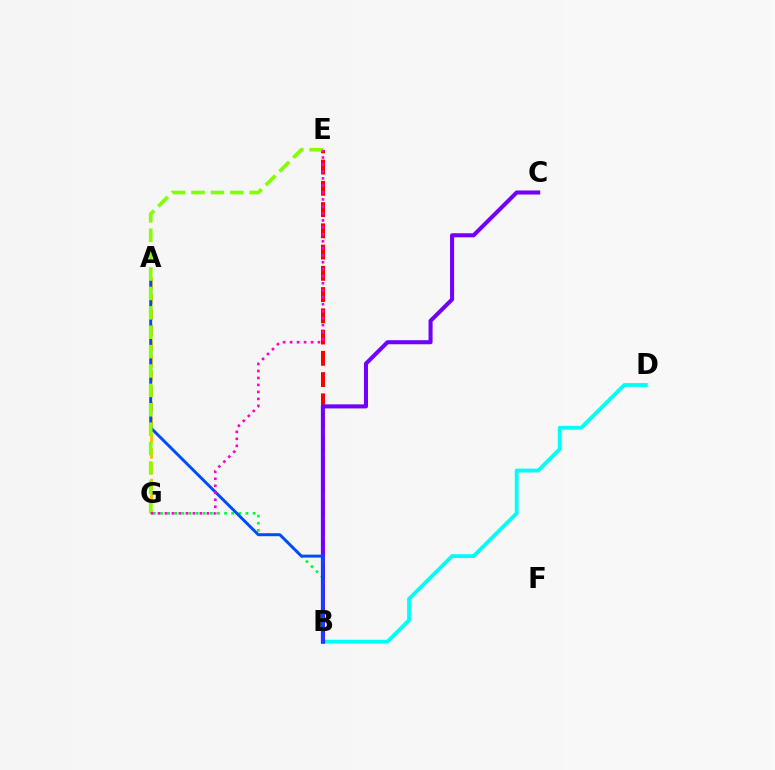{('B', 'E'): [{'color': '#ff0000', 'line_style': 'dashed', 'thickness': 2.89}], ('B', 'G'): [{'color': '#00ff39', 'line_style': 'dotted', 'thickness': 1.93}], ('B', 'D'): [{'color': '#00fff6', 'line_style': 'solid', 'thickness': 2.76}], ('A', 'G'): [{'color': '#ffbd00', 'line_style': 'dashed', 'thickness': 2.09}], ('B', 'C'): [{'color': '#7200ff', 'line_style': 'solid', 'thickness': 2.92}], ('A', 'B'): [{'color': '#004bff', 'line_style': 'solid', 'thickness': 2.12}], ('E', 'G'): [{'color': '#84ff00', 'line_style': 'dashed', 'thickness': 2.63}, {'color': '#ff00cf', 'line_style': 'dotted', 'thickness': 1.9}]}